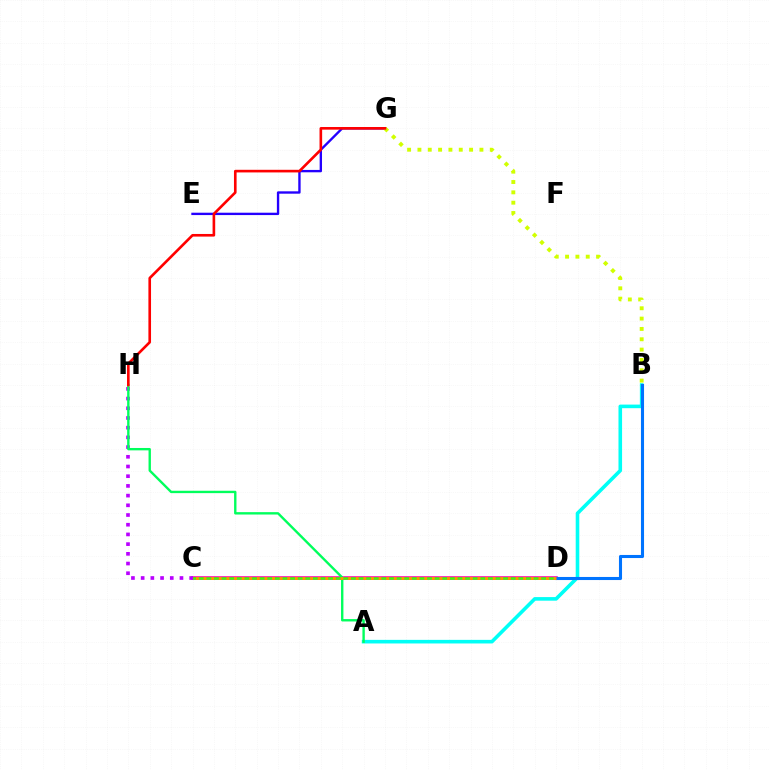{('A', 'B'): [{'color': '#00fff6', 'line_style': 'solid', 'thickness': 2.59}], ('E', 'G'): [{'color': '#2500ff', 'line_style': 'solid', 'thickness': 1.7}], ('C', 'D'): [{'color': '#ff00ac', 'line_style': 'solid', 'thickness': 2.56}, {'color': '#3dff00', 'line_style': 'solid', 'thickness': 1.81}, {'color': '#ff9400', 'line_style': 'dotted', 'thickness': 2.07}], ('C', 'H'): [{'color': '#b900ff', 'line_style': 'dotted', 'thickness': 2.64}], ('B', 'G'): [{'color': '#d1ff00', 'line_style': 'dotted', 'thickness': 2.81}], ('A', 'H'): [{'color': '#00ff5c', 'line_style': 'solid', 'thickness': 1.71}], ('B', 'D'): [{'color': '#0074ff', 'line_style': 'solid', 'thickness': 2.22}], ('G', 'H'): [{'color': '#ff0000', 'line_style': 'solid', 'thickness': 1.89}]}